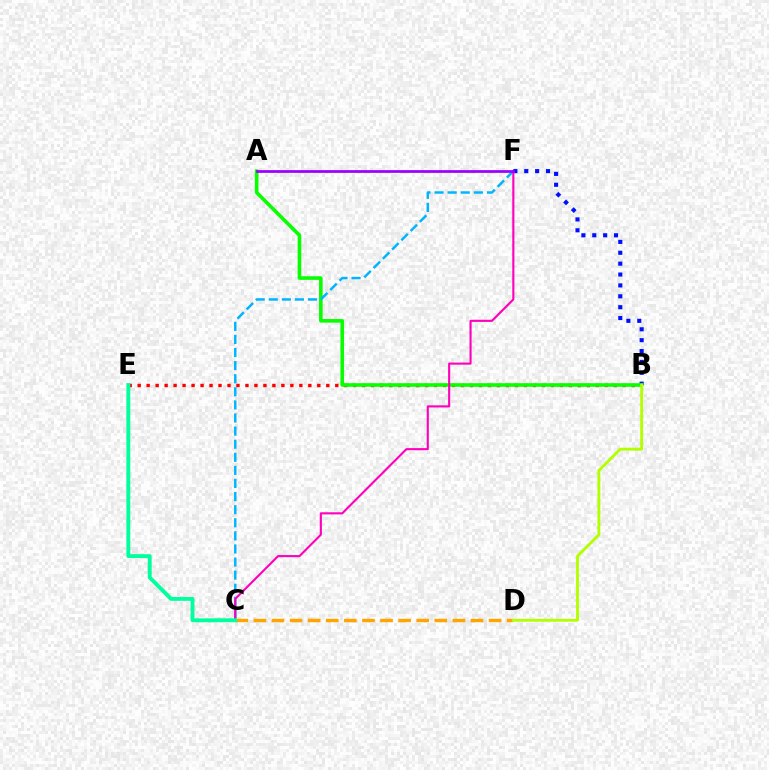{('B', 'E'): [{'color': '#ff0000', 'line_style': 'dotted', 'thickness': 2.44}], ('B', 'F'): [{'color': '#0010ff', 'line_style': 'dotted', 'thickness': 2.96}], ('A', 'B'): [{'color': '#08ff00', 'line_style': 'solid', 'thickness': 2.59}], ('C', 'F'): [{'color': '#00b5ff', 'line_style': 'dashed', 'thickness': 1.78}, {'color': '#ff00bd', 'line_style': 'solid', 'thickness': 1.53}], ('C', 'D'): [{'color': '#ffa500', 'line_style': 'dashed', 'thickness': 2.46}], ('C', 'E'): [{'color': '#00ff9d', 'line_style': 'solid', 'thickness': 2.8}], ('A', 'F'): [{'color': '#9b00ff', 'line_style': 'solid', 'thickness': 1.97}], ('B', 'D'): [{'color': '#b3ff00', 'line_style': 'solid', 'thickness': 2.07}]}